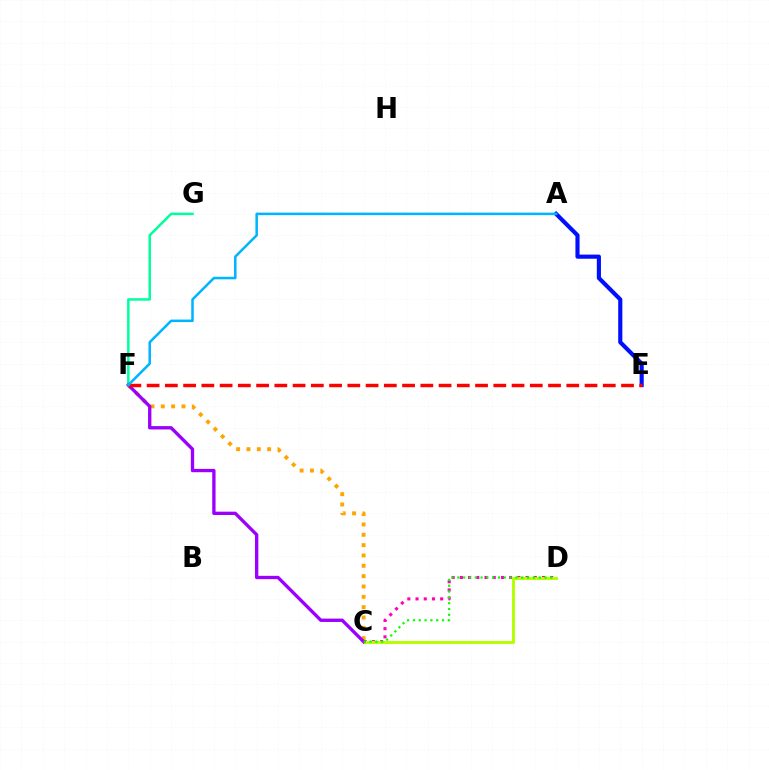{('C', 'D'): [{'color': '#ff00bd', 'line_style': 'dotted', 'thickness': 2.23}, {'color': '#b3ff00', 'line_style': 'solid', 'thickness': 2.11}, {'color': '#08ff00', 'line_style': 'dotted', 'thickness': 1.58}], ('F', 'G'): [{'color': '#00ff9d', 'line_style': 'solid', 'thickness': 1.79}], ('C', 'F'): [{'color': '#ffa500', 'line_style': 'dotted', 'thickness': 2.81}, {'color': '#9b00ff', 'line_style': 'solid', 'thickness': 2.4}], ('A', 'E'): [{'color': '#0010ff', 'line_style': 'solid', 'thickness': 2.98}], ('E', 'F'): [{'color': '#ff0000', 'line_style': 'dashed', 'thickness': 2.48}], ('A', 'F'): [{'color': '#00b5ff', 'line_style': 'solid', 'thickness': 1.82}]}